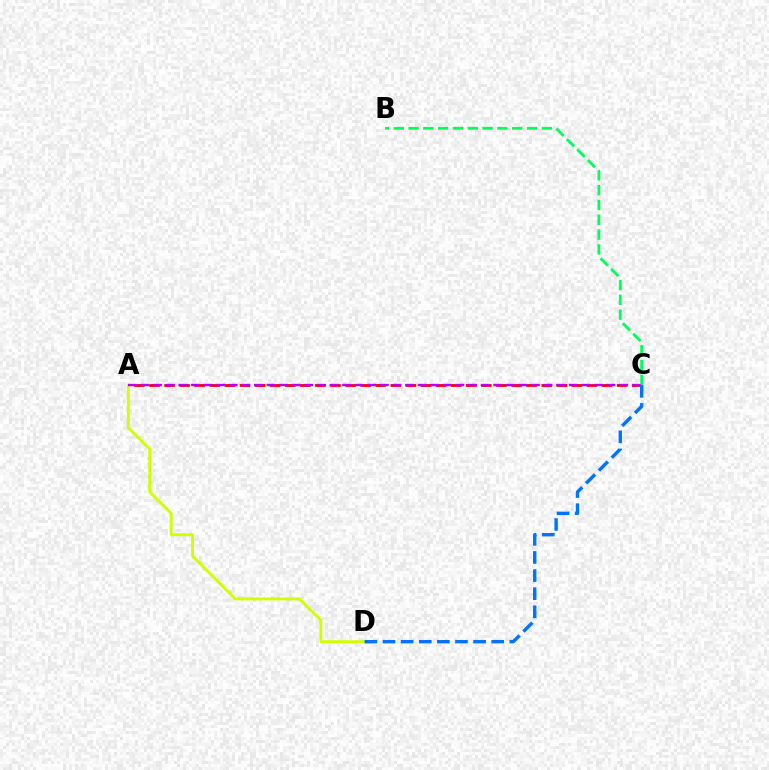{('A', 'C'): [{'color': '#ff0000', 'line_style': 'dashed', 'thickness': 2.05}, {'color': '#b900ff', 'line_style': 'dashed', 'thickness': 1.71}], ('B', 'C'): [{'color': '#00ff5c', 'line_style': 'dashed', 'thickness': 2.01}], ('A', 'D'): [{'color': '#d1ff00', 'line_style': 'solid', 'thickness': 2.07}], ('C', 'D'): [{'color': '#0074ff', 'line_style': 'dashed', 'thickness': 2.46}]}